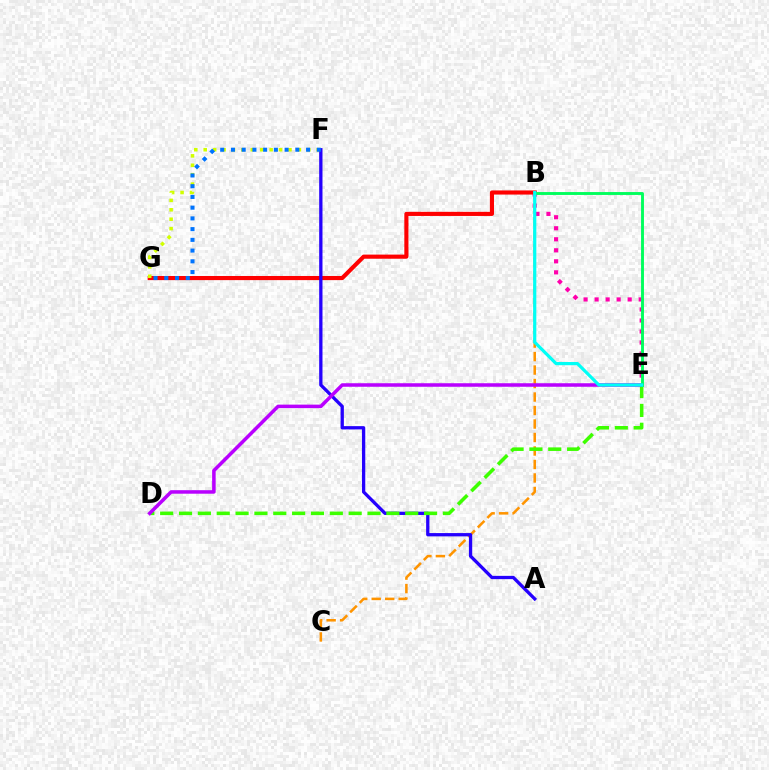{('B', 'E'): [{'color': '#ff00ac', 'line_style': 'dotted', 'thickness': 2.99}, {'color': '#00ff5c', 'line_style': 'solid', 'thickness': 2.08}, {'color': '#00fff6', 'line_style': 'solid', 'thickness': 2.3}], ('B', 'G'): [{'color': '#ff0000', 'line_style': 'solid', 'thickness': 2.97}], ('F', 'G'): [{'color': '#d1ff00', 'line_style': 'dotted', 'thickness': 2.56}, {'color': '#0074ff', 'line_style': 'dotted', 'thickness': 2.92}], ('B', 'C'): [{'color': '#ff9400', 'line_style': 'dashed', 'thickness': 1.83}], ('A', 'F'): [{'color': '#2500ff', 'line_style': 'solid', 'thickness': 2.37}], ('D', 'E'): [{'color': '#3dff00', 'line_style': 'dashed', 'thickness': 2.56}, {'color': '#b900ff', 'line_style': 'solid', 'thickness': 2.54}]}